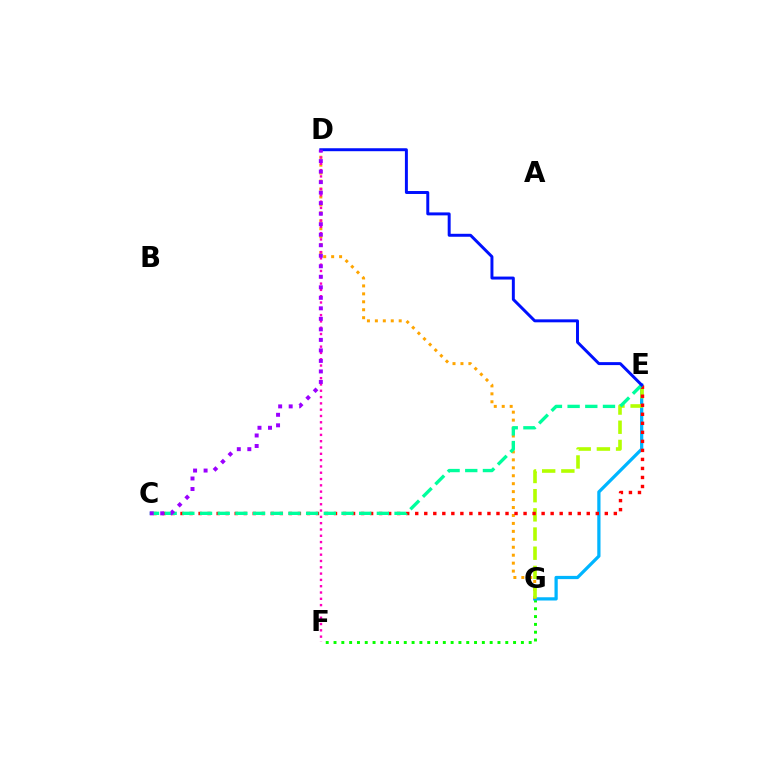{('F', 'G'): [{'color': '#08ff00', 'line_style': 'dotted', 'thickness': 2.12}], ('E', 'G'): [{'color': '#00b5ff', 'line_style': 'solid', 'thickness': 2.34}, {'color': '#b3ff00', 'line_style': 'dashed', 'thickness': 2.61}], ('D', 'G'): [{'color': '#ffa500', 'line_style': 'dotted', 'thickness': 2.16}], ('C', 'E'): [{'color': '#ff0000', 'line_style': 'dotted', 'thickness': 2.45}, {'color': '#00ff9d', 'line_style': 'dashed', 'thickness': 2.4}], ('D', 'F'): [{'color': '#ff00bd', 'line_style': 'dotted', 'thickness': 1.71}], ('D', 'E'): [{'color': '#0010ff', 'line_style': 'solid', 'thickness': 2.13}], ('C', 'D'): [{'color': '#9b00ff', 'line_style': 'dotted', 'thickness': 2.86}]}